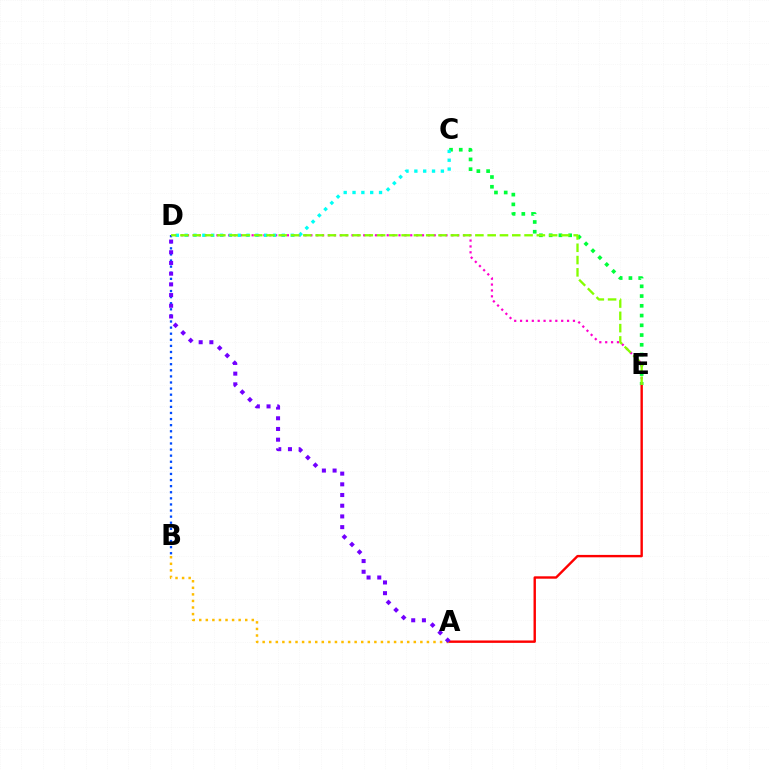{('A', 'E'): [{'color': '#ff0000', 'line_style': 'solid', 'thickness': 1.73}], ('C', 'E'): [{'color': '#00ff39', 'line_style': 'dotted', 'thickness': 2.65}], ('B', 'D'): [{'color': '#004bff', 'line_style': 'dotted', 'thickness': 1.66}], ('A', 'B'): [{'color': '#ffbd00', 'line_style': 'dotted', 'thickness': 1.79}], ('D', 'E'): [{'color': '#ff00cf', 'line_style': 'dotted', 'thickness': 1.6}, {'color': '#84ff00', 'line_style': 'dashed', 'thickness': 1.67}], ('A', 'D'): [{'color': '#7200ff', 'line_style': 'dotted', 'thickness': 2.91}], ('C', 'D'): [{'color': '#00fff6', 'line_style': 'dotted', 'thickness': 2.4}]}